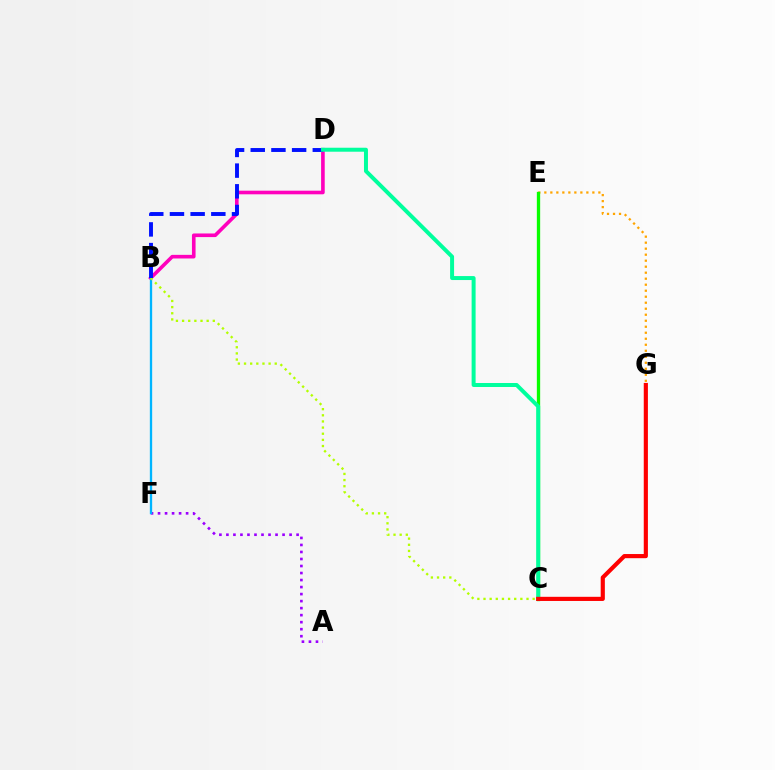{('B', 'D'): [{'color': '#ff00bd', 'line_style': 'solid', 'thickness': 2.61}, {'color': '#0010ff', 'line_style': 'dashed', 'thickness': 2.81}], ('A', 'F'): [{'color': '#9b00ff', 'line_style': 'dotted', 'thickness': 1.91}], ('E', 'G'): [{'color': '#ffa500', 'line_style': 'dotted', 'thickness': 1.63}], ('C', 'E'): [{'color': '#08ff00', 'line_style': 'solid', 'thickness': 2.39}], ('B', 'F'): [{'color': '#00b5ff', 'line_style': 'solid', 'thickness': 1.67}], ('B', 'C'): [{'color': '#b3ff00', 'line_style': 'dotted', 'thickness': 1.67}], ('C', 'D'): [{'color': '#00ff9d', 'line_style': 'solid', 'thickness': 2.86}], ('C', 'G'): [{'color': '#ff0000', 'line_style': 'solid', 'thickness': 2.99}]}